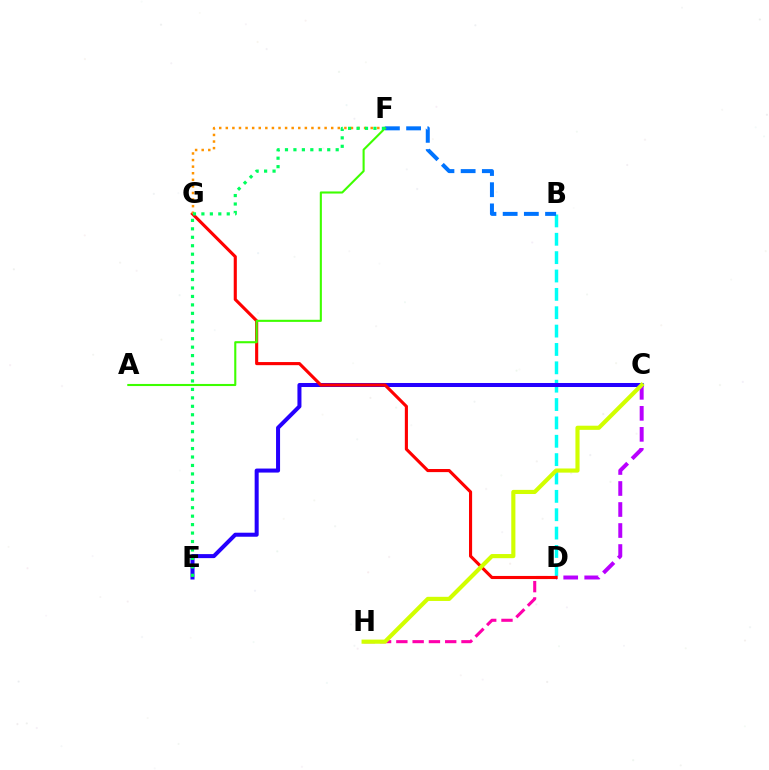{('B', 'D'): [{'color': '#00fff6', 'line_style': 'dashed', 'thickness': 2.49}], ('C', 'E'): [{'color': '#2500ff', 'line_style': 'solid', 'thickness': 2.89}], ('D', 'H'): [{'color': '#ff00ac', 'line_style': 'dashed', 'thickness': 2.21}], ('C', 'D'): [{'color': '#b900ff', 'line_style': 'dashed', 'thickness': 2.85}], ('D', 'G'): [{'color': '#ff0000', 'line_style': 'solid', 'thickness': 2.24}], ('F', 'G'): [{'color': '#ff9400', 'line_style': 'dotted', 'thickness': 1.79}], ('B', 'F'): [{'color': '#0074ff', 'line_style': 'dashed', 'thickness': 2.88}], ('A', 'F'): [{'color': '#3dff00', 'line_style': 'solid', 'thickness': 1.51}], ('E', 'F'): [{'color': '#00ff5c', 'line_style': 'dotted', 'thickness': 2.3}], ('C', 'H'): [{'color': '#d1ff00', 'line_style': 'solid', 'thickness': 2.98}]}